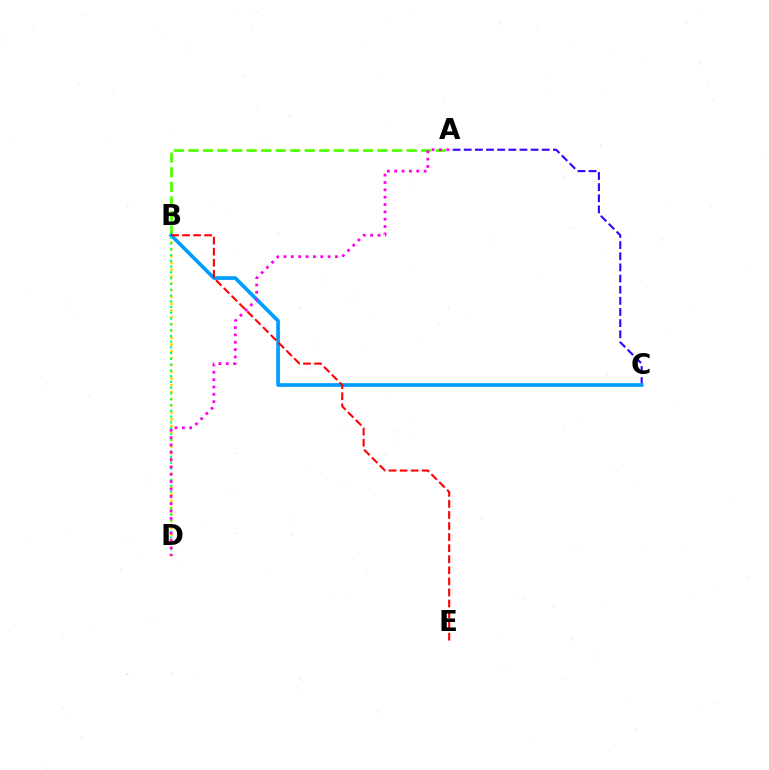{('A', 'C'): [{'color': '#3700ff', 'line_style': 'dashed', 'thickness': 1.51}], ('B', 'D'): [{'color': '#ffd500', 'line_style': 'dotted', 'thickness': 1.85}, {'color': '#00ff86', 'line_style': 'dotted', 'thickness': 1.57}], ('A', 'B'): [{'color': '#4fff00', 'line_style': 'dashed', 'thickness': 1.98}], ('B', 'C'): [{'color': '#009eff', 'line_style': 'solid', 'thickness': 2.66}], ('B', 'E'): [{'color': '#ff0000', 'line_style': 'dashed', 'thickness': 1.5}], ('A', 'D'): [{'color': '#ff00ed', 'line_style': 'dotted', 'thickness': 2.0}]}